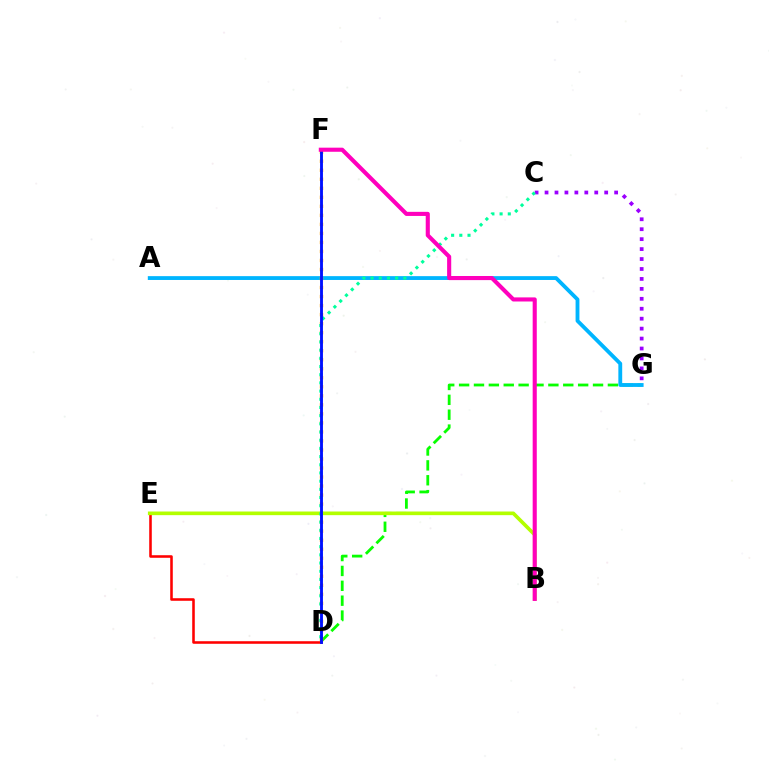{('D', 'G'): [{'color': '#08ff00', 'line_style': 'dashed', 'thickness': 2.02}], ('C', 'G'): [{'color': '#9b00ff', 'line_style': 'dotted', 'thickness': 2.7}], ('A', 'G'): [{'color': '#00b5ff', 'line_style': 'solid', 'thickness': 2.76}], ('D', 'E'): [{'color': '#ff0000', 'line_style': 'solid', 'thickness': 1.84}], ('D', 'F'): [{'color': '#ffa500', 'line_style': 'dotted', 'thickness': 2.45}, {'color': '#0010ff', 'line_style': 'solid', 'thickness': 2.06}], ('B', 'E'): [{'color': '#b3ff00', 'line_style': 'solid', 'thickness': 2.63}], ('C', 'D'): [{'color': '#00ff9d', 'line_style': 'dotted', 'thickness': 2.22}], ('B', 'F'): [{'color': '#ff00bd', 'line_style': 'solid', 'thickness': 2.95}]}